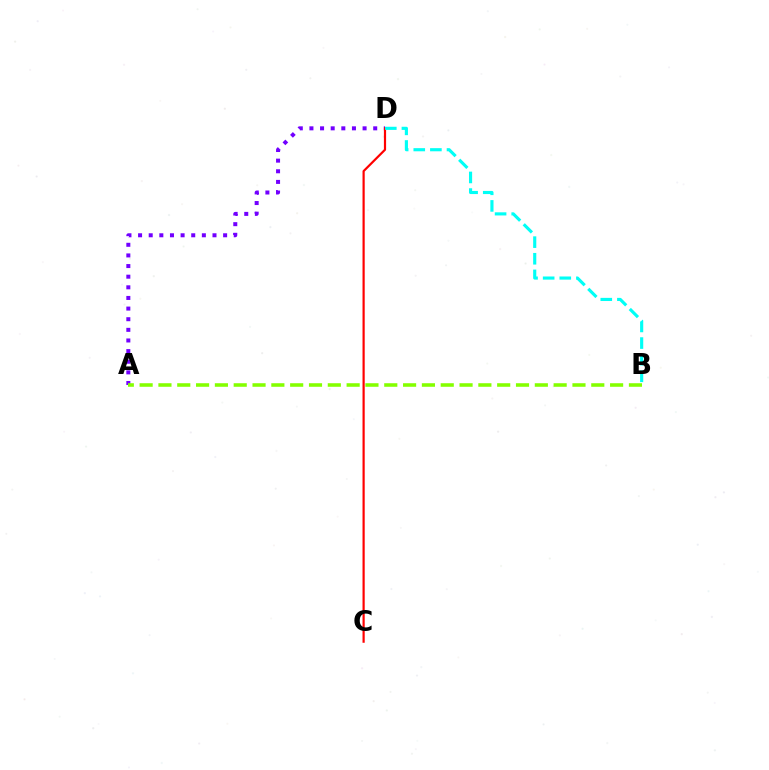{('A', 'D'): [{'color': '#7200ff', 'line_style': 'dotted', 'thickness': 2.89}], ('C', 'D'): [{'color': '#ff0000', 'line_style': 'solid', 'thickness': 1.58}], ('B', 'D'): [{'color': '#00fff6', 'line_style': 'dashed', 'thickness': 2.26}], ('A', 'B'): [{'color': '#84ff00', 'line_style': 'dashed', 'thickness': 2.56}]}